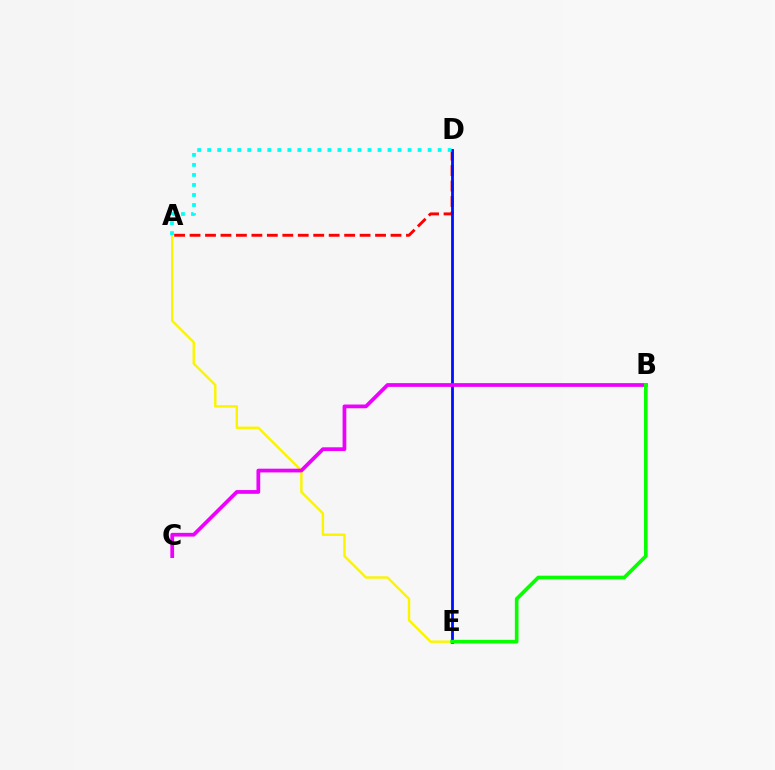{('A', 'E'): [{'color': '#fcf500', 'line_style': 'solid', 'thickness': 1.76}], ('A', 'D'): [{'color': '#ff0000', 'line_style': 'dashed', 'thickness': 2.1}, {'color': '#00fff6', 'line_style': 'dotted', 'thickness': 2.72}], ('D', 'E'): [{'color': '#0010ff', 'line_style': 'solid', 'thickness': 2.02}], ('B', 'C'): [{'color': '#ee00ff', 'line_style': 'solid', 'thickness': 2.7}], ('B', 'E'): [{'color': '#08ff00', 'line_style': 'solid', 'thickness': 2.63}]}